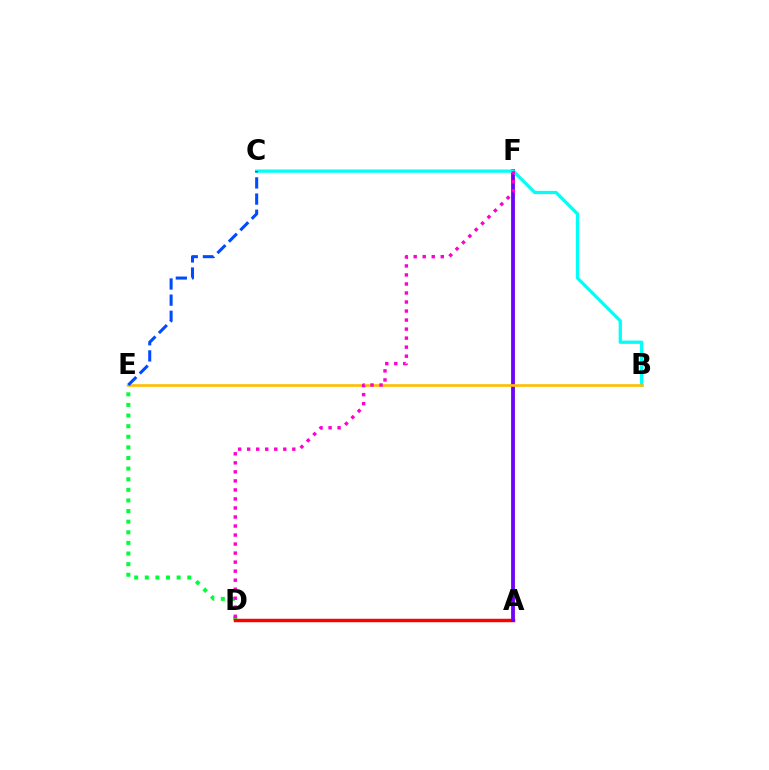{('A', 'F'): [{'color': '#84ff00', 'line_style': 'solid', 'thickness': 1.87}, {'color': '#7200ff', 'line_style': 'solid', 'thickness': 2.72}], ('D', 'E'): [{'color': '#00ff39', 'line_style': 'dotted', 'thickness': 2.88}], ('A', 'D'): [{'color': '#ff0000', 'line_style': 'solid', 'thickness': 2.49}], ('B', 'C'): [{'color': '#00fff6', 'line_style': 'solid', 'thickness': 2.35}], ('B', 'E'): [{'color': '#ffbd00', 'line_style': 'solid', 'thickness': 1.91}], ('C', 'E'): [{'color': '#004bff', 'line_style': 'dashed', 'thickness': 2.19}], ('D', 'F'): [{'color': '#ff00cf', 'line_style': 'dotted', 'thickness': 2.45}]}